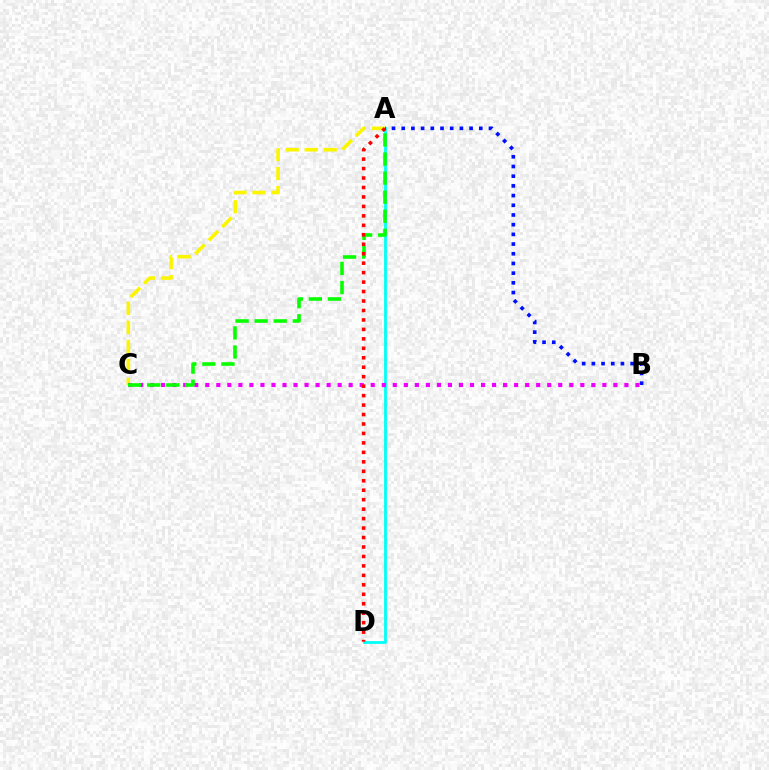{('A', 'D'): [{'color': '#00fff6', 'line_style': 'solid', 'thickness': 2.01}, {'color': '#ff0000', 'line_style': 'dotted', 'thickness': 2.57}], ('A', 'C'): [{'color': '#fcf500', 'line_style': 'dashed', 'thickness': 2.58}, {'color': '#08ff00', 'line_style': 'dashed', 'thickness': 2.59}], ('B', 'C'): [{'color': '#ee00ff', 'line_style': 'dotted', 'thickness': 3.0}], ('A', 'B'): [{'color': '#0010ff', 'line_style': 'dotted', 'thickness': 2.63}]}